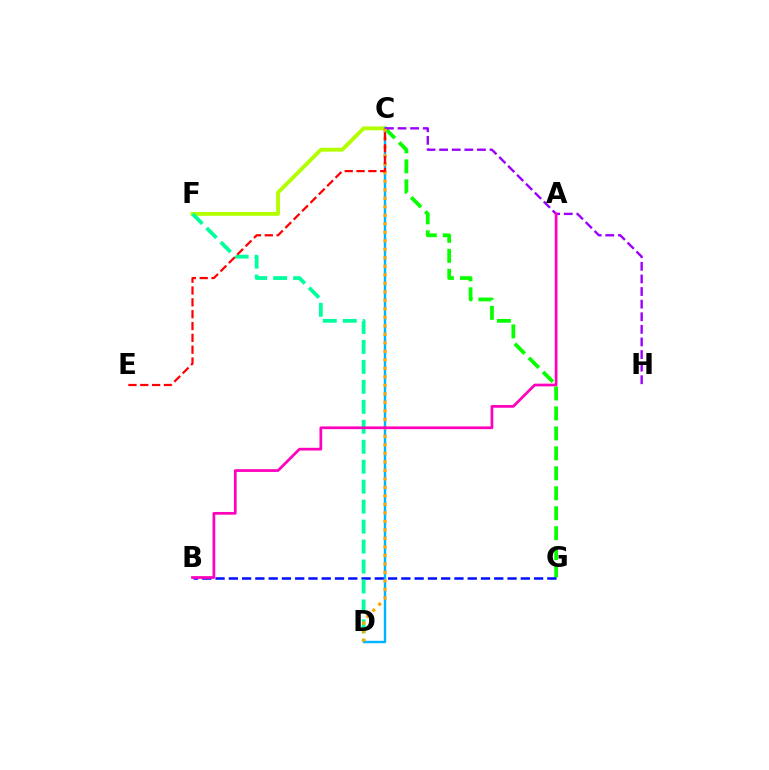{('C', 'G'): [{'color': '#08ff00', 'line_style': 'dashed', 'thickness': 2.71}], ('C', 'F'): [{'color': '#b3ff00', 'line_style': 'solid', 'thickness': 2.77}], ('B', 'G'): [{'color': '#0010ff', 'line_style': 'dashed', 'thickness': 1.8}], ('D', 'F'): [{'color': '#00ff9d', 'line_style': 'dashed', 'thickness': 2.71}], ('C', 'D'): [{'color': '#00b5ff', 'line_style': 'solid', 'thickness': 1.73}, {'color': '#ffa500', 'line_style': 'dotted', 'thickness': 2.31}], ('C', 'H'): [{'color': '#9b00ff', 'line_style': 'dashed', 'thickness': 1.71}], ('A', 'B'): [{'color': '#ff00bd', 'line_style': 'solid', 'thickness': 1.96}], ('C', 'E'): [{'color': '#ff0000', 'line_style': 'dashed', 'thickness': 1.61}]}